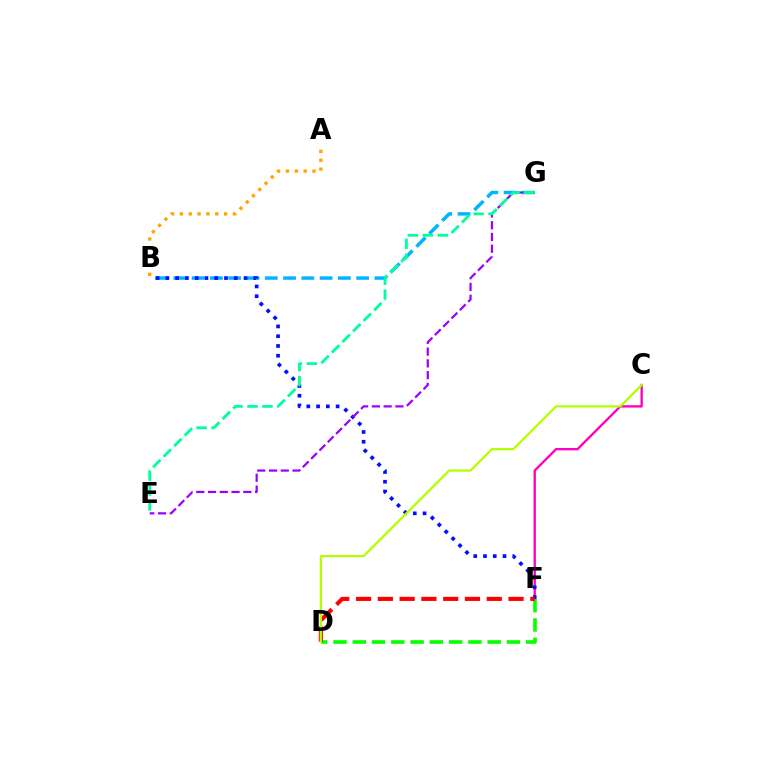{('C', 'F'): [{'color': '#ff00bd', 'line_style': 'solid', 'thickness': 1.69}], ('B', 'G'): [{'color': '#00b5ff', 'line_style': 'dashed', 'thickness': 2.48}], ('B', 'F'): [{'color': '#0010ff', 'line_style': 'dotted', 'thickness': 2.65}], ('D', 'F'): [{'color': '#08ff00', 'line_style': 'dashed', 'thickness': 2.62}, {'color': '#ff0000', 'line_style': 'dashed', 'thickness': 2.96}], ('C', 'D'): [{'color': '#b3ff00', 'line_style': 'solid', 'thickness': 1.61}], ('A', 'B'): [{'color': '#ffa500', 'line_style': 'dotted', 'thickness': 2.4}], ('E', 'G'): [{'color': '#9b00ff', 'line_style': 'dashed', 'thickness': 1.6}, {'color': '#00ff9d', 'line_style': 'dashed', 'thickness': 2.03}]}